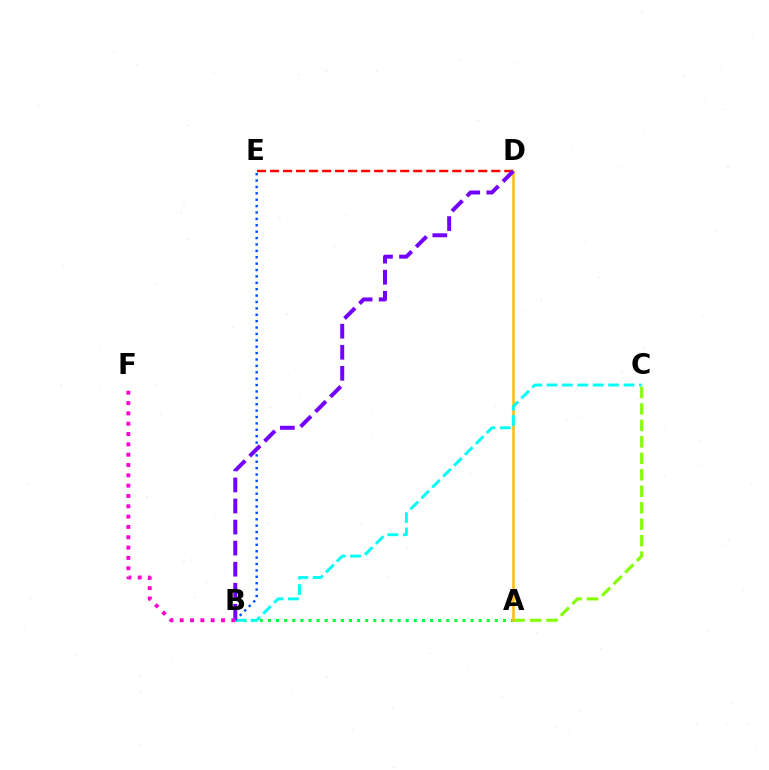{('B', 'F'): [{'color': '#ff00cf', 'line_style': 'dotted', 'thickness': 2.8}], ('A', 'B'): [{'color': '#00ff39', 'line_style': 'dotted', 'thickness': 2.2}], ('A', 'C'): [{'color': '#84ff00', 'line_style': 'dashed', 'thickness': 2.24}], ('A', 'D'): [{'color': '#ffbd00', 'line_style': 'solid', 'thickness': 1.81}], ('D', 'E'): [{'color': '#ff0000', 'line_style': 'dashed', 'thickness': 1.77}], ('B', 'C'): [{'color': '#00fff6', 'line_style': 'dashed', 'thickness': 2.09}], ('B', 'E'): [{'color': '#004bff', 'line_style': 'dotted', 'thickness': 1.74}], ('B', 'D'): [{'color': '#7200ff', 'line_style': 'dashed', 'thickness': 2.86}]}